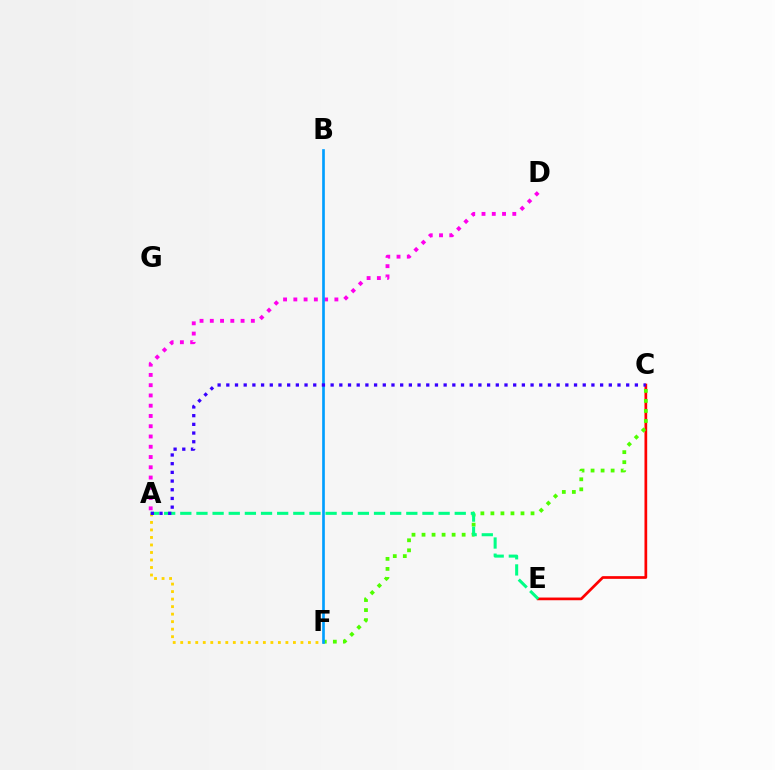{('C', 'E'): [{'color': '#ff0000', 'line_style': 'solid', 'thickness': 1.95}], ('C', 'F'): [{'color': '#4fff00', 'line_style': 'dotted', 'thickness': 2.72}], ('A', 'F'): [{'color': '#ffd500', 'line_style': 'dotted', 'thickness': 2.04}], ('A', 'E'): [{'color': '#00ff86', 'line_style': 'dashed', 'thickness': 2.19}], ('A', 'D'): [{'color': '#ff00ed', 'line_style': 'dotted', 'thickness': 2.79}], ('B', 'F'): [{'color': '#009eff', 'line_style': 'solid', 'thickness': 1.93}], ('A', 'C'): [{'color': '#3700ff', 'line_style': 'dotted', 'thickness': 2.36}]}